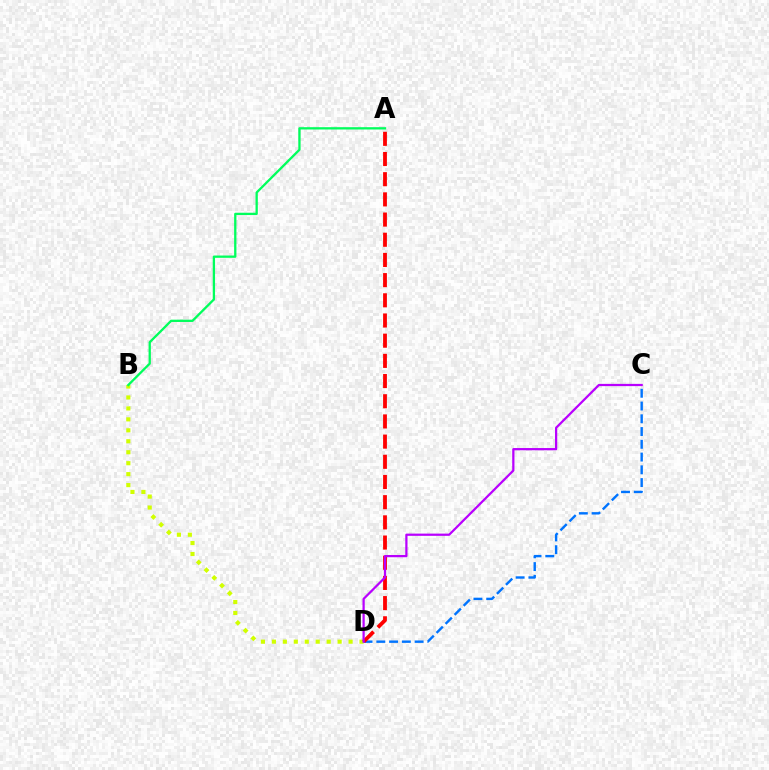{('B', 'D'): [{'color': '#d1ff00', 'line_style': 'dotted', 'thickness': 2.98}], ('C', 'D'): [{'color': '#0074ff', 'line_style': 'dashed', 'thickness': 1.73}, {'color': '#b900ff', 'line_style': 'solid', 'thickness': 1.61}], ('A', 'B'): [{'color': '#00ff5c', 'line_style': 'solid', 'thickness': 1.65}], ('A', 'D'): [{'color': '#ff0000', 'line_style': 'dashed', 'thickness': 2.74}]}